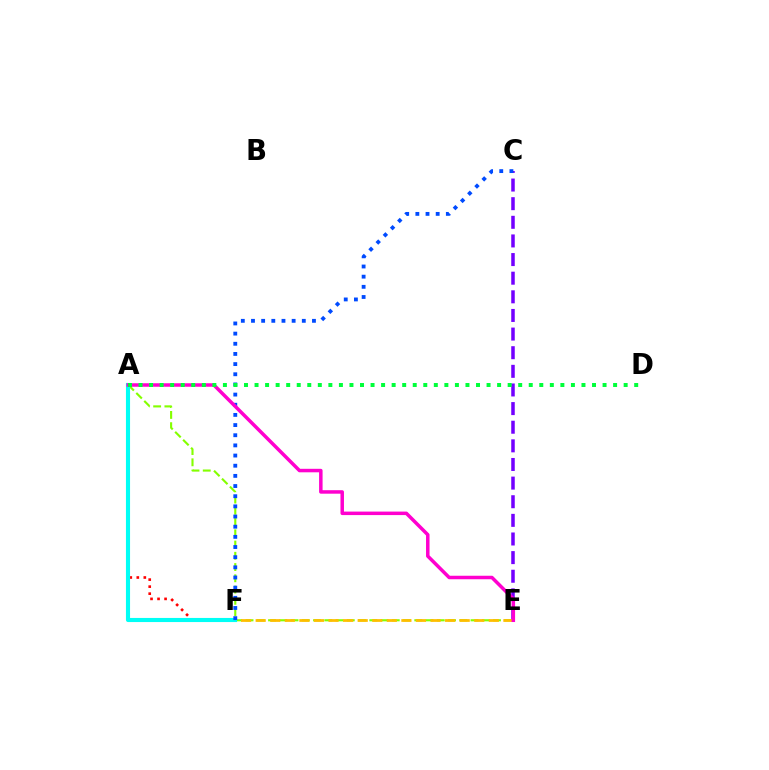{('A', 'E'): [{'color': '#84ff00', 'line_style': 'dashed', 'thickness': 1.53}, {'color': '#ff00cf', 'line_style': 'solid', 'thickness': 2.52}], ('C', 'E'): [{'color': '#7200ff', 'line_style': 'dashed', 'thickness': 2.53}], ('A', 'F'): [{'color': '#ff0000', 'line_style': 'dotted', 'thickness': 1.91}, {'color': '#00fff6', 'line_style': 'solid', 'thickness': 2.96}], ('E', 'F'): [{'color': '#ffbd00', 'line_style': 'dashed', 'thickness': 1.98}], ('C', 'F'): [{'color': '#004bff', 'line_style': 'dotted', 'thickness': 2.76}], ('A', 'D'): [{'color': '#00ff39', 'line_style': 'dotted', 'thickness': 2.87}]}